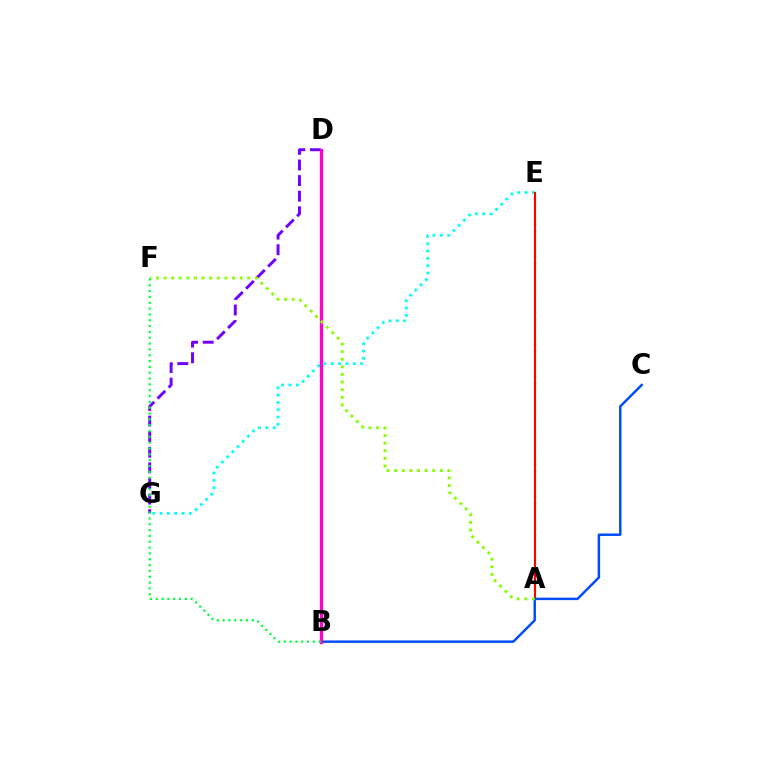{('E', 'G'): [{'color': '#00fff6', 'line_style': 'dotted', 'thickness': 1.99}], ('A', 'E'): [{'color': '#ffbd00', 'line_style': 'dotted', 'thickness': 1.72}, {'color': '#ff0000', 'line_style': 'solid', 'thickness': 1.5}], ('D', 'G'): [{'color': '#7200ff', 'line_style': 'dashed', 'thickness': 2.12}], ('B', 'C'): [{'color': '#004bff', 'line_style': 'solid', 'thickness': 1.77}], ('B', 'D'): [{'color': '#ff00cf', 'line_style': 'solid', 'thickness': 2.38}], ('A', 'F'): [{'color': '#84ff00', 'line_style': 'dotted', 'thickness': 2.07}], ('B', 'F'): [{'color': '#00ff39', 'line_style': 'dotted', 'thickness': 1.58}]}